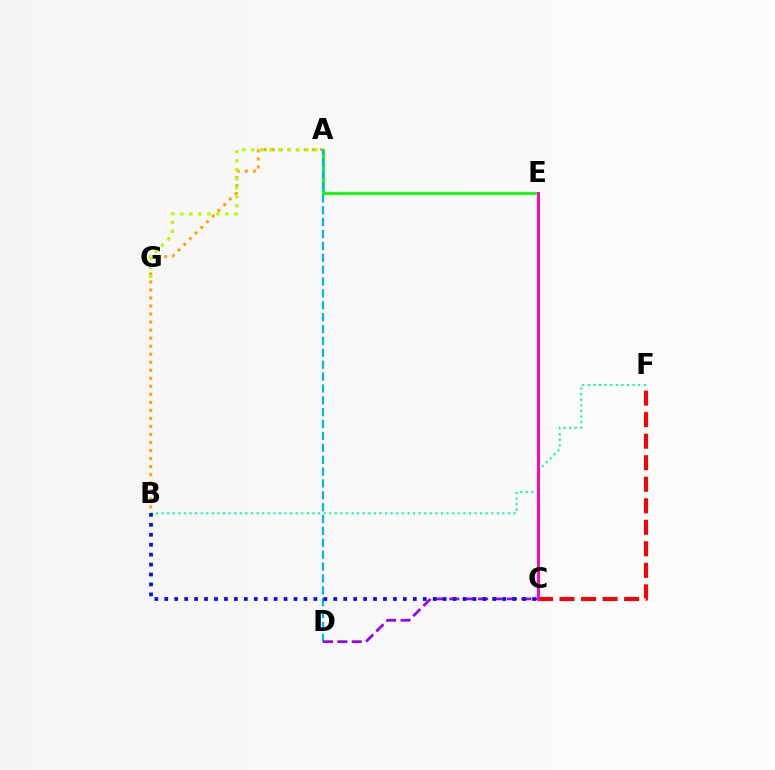{('A', 'B'): [{'color': '#ffa500', 'line_style': 'dotted', 'thickness': 2.18}], ('A', 'G'): [{'color': '#b3ff00', 'line_style': 'dotted', 'thickness': 2.45}], ('A', 'E'): [{'color': '#08ff00', 'line_style': 'solid', 'thickness': 2.02}], ('A', 'D'): [{'color': '#00b5ff', 'line_style': 'dashed', 'thickness': 1.61}], ('B', 'F'): [{'color': '#00ff9d', 'line_style': 'dotted', 'thickness': 1.52}], ('C', 'D'): [{'color': '#9b00ff', 'line_style': 'dashed', 'thickness': 1.96}], ('C', 'F'): [{'color': '#ff0000', 'line_style': 'dashed', 'thickness': 2.92}], ('C', 'E'): [{'color': '#ff00bd', 'line_style': 'solid', 'thickness': 2.1}], ('B', 'C'): [{'color': '#0010ff', 'line_style': 'dotted', 'thickness': 2.7}]}